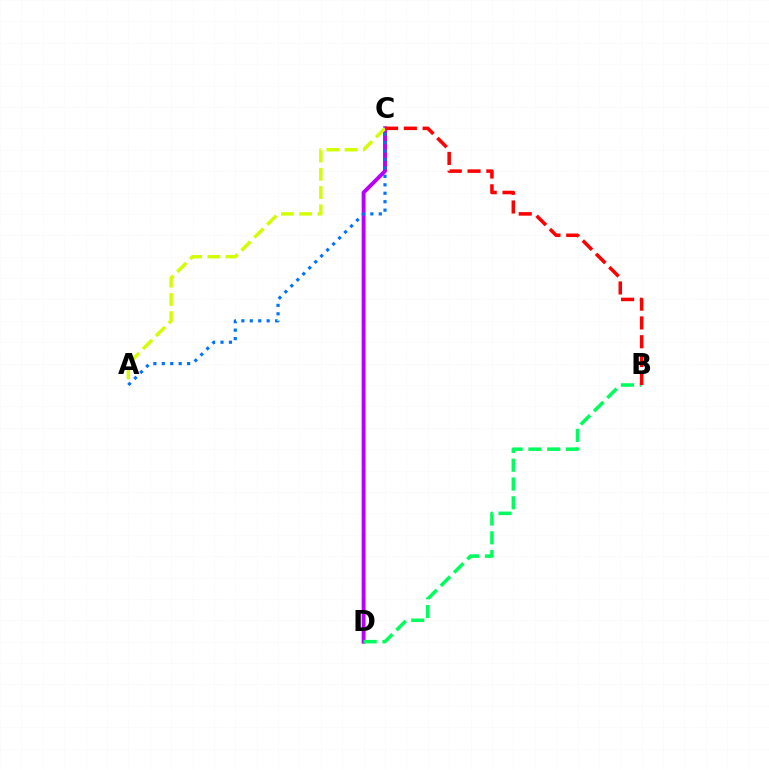{('C', 'D'): [{'color': '#b900ff', 'line_style': 'solid', 'thickness': 2.8}], ('B', 'D'): [{'color': '#00ff5c', 'line_style': 'dashed', 'thickness': 2.55}], ('A', 'C'): [{'color': '#d1ff00', 'line_style': 'dashed', 'thickness': 2.48}, {'color': '#0074ff', 'line_style': 'dotted', 'thickness': 2.29}], ('B', 'C'): [{'color': '#ff0000', 'line_style': 'dashed', 'thickness': 2.55}]}